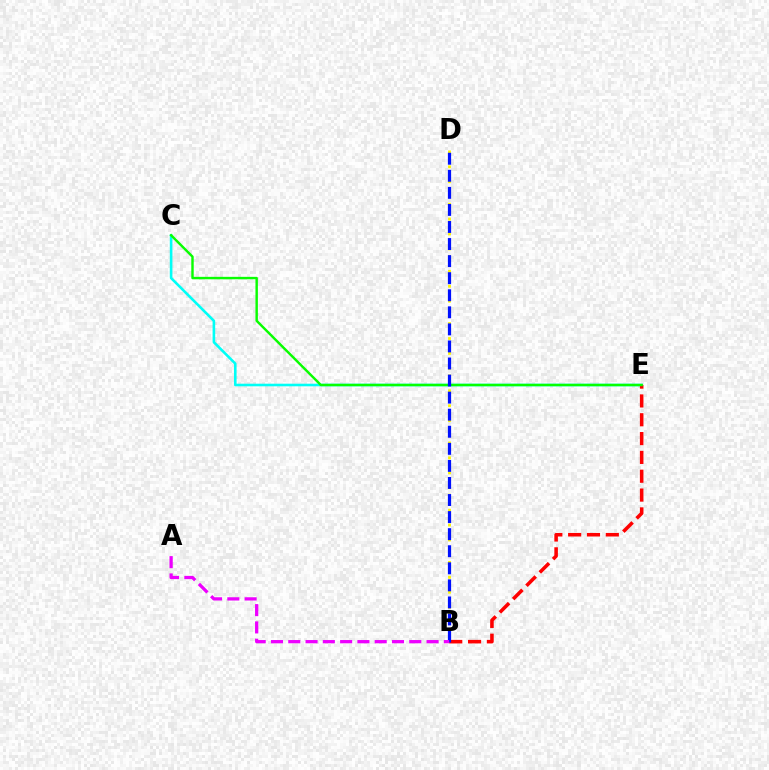{('B', 'D'): [{'color': '#fcf500', 'line_style': 'dotted', 'thickness': 2.03}, {'color': '#0010ff', 'line_style': 'dashed', 'thickness': 2.32}], ('C', 'E'): [{'color': '#00fff6', 'line_style': 'solid', 'thickness': 1.88}, {'color': '#08ff00', 'line_style': 'solid', 'thickness': 1.75}], ('B', 'E'): [{'color': '#ff0000', 'line_style': 'dashed', 'thickness': 2.56}], ('A', 'B'): [{'color': '#ee00ff', 'line_style': 'dashed', 'thickness': 2.35}]}